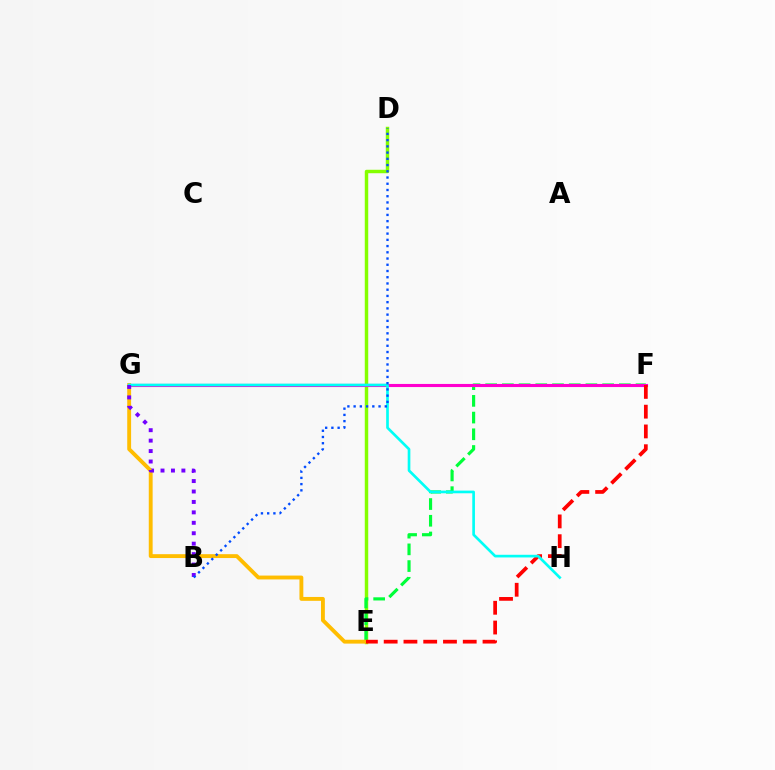{('D', 'E'): [{'color': '#84ff00', 'line_style': 'solid', 'thickness': 2.49}], ('E', 'F'): [{'color': '#00ff39', 'line_style': 'dashed', 'thickness': 2.27}, {'color': '#ff0000', 'line_style': 'dashed', 'thickness': 2.69}], ('E', 'G'): [{'color': '#ffbd00', 'line_style': 'solid', 'thickness': 2.78}], ('F', 'G'): [{'color': '#ff00cf', 'line_style': 'solid', 'thickness': 2.24}], ('G', 'H'): [{'color': '#00fff6', 'line_style': 'solid', 'thickness': 1.92}], ('B', 'G'): [{'color': '#7200ff', 'line_style': 'dotted', 'thickness': 2.84}], ('B', 'D'): [{'color': '#004bff', 'line_style': 'dotted', 'thickness': 1.69}]}